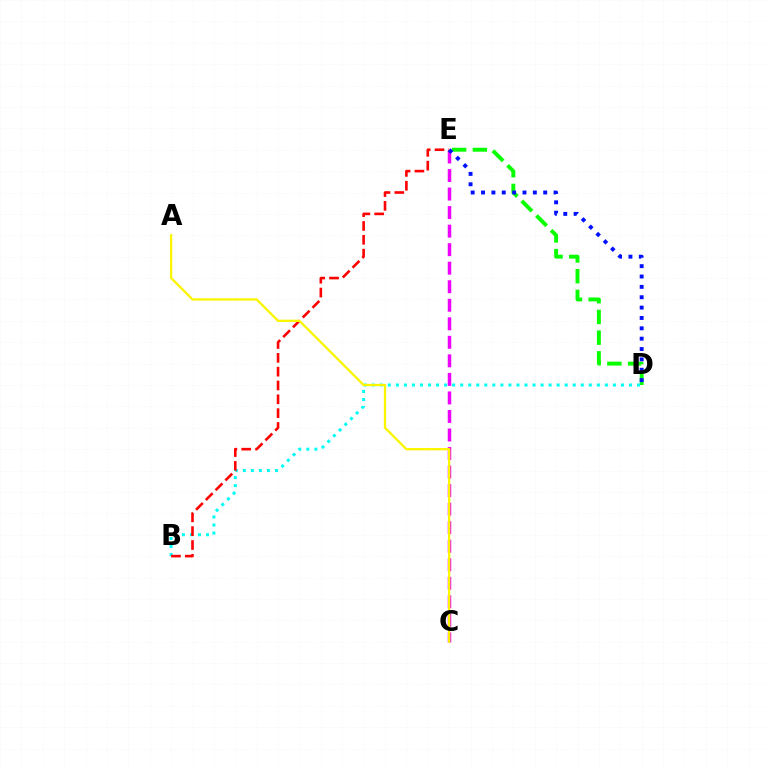{('C', 'E'): [{'color': '#ee00ff', 'line_style': 'dashed', 'thickness': 2.52}], ('D', 'E'): [{'color': '#08ff00', 'line_style': 'dashed', 'thickness': 2.81}, {'color': '#0010ff', 'line_style': 'dotted', 'thickness': 2.82}], ('B', 'D'): [{'color': '#00fff6', 'line_style': 'dotted', 'thickness': 2.18}], ('B', 'E'): [{'color': '#ff0000', 'line_style': 'dashed', 'thickness': 1.88}], ('A', 'C'): [{'color': '#fcf500', 'line_style': 'solid', 'thickness': 1.66}]}